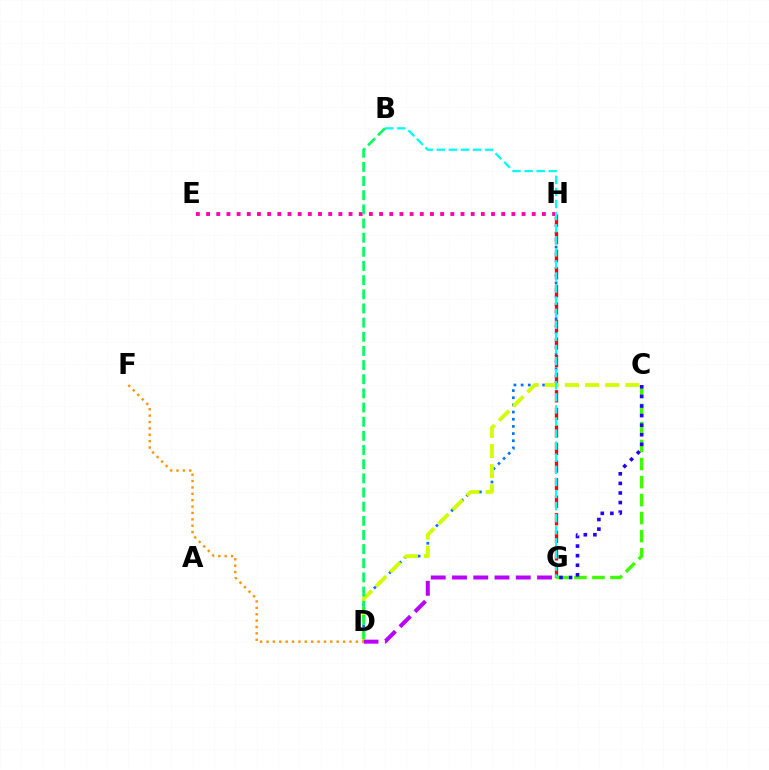{('D', 'H'): [{'color': '#0074ff', 'line_style': 'dotted', 'thickness': 1.95}], ('G', 'H'): [{'color': '#ff0000', 'line_style': 'dashed', 'thickness': 2.39}], ('C', 'G'): [{'color': '#3dff00', 'line_style': 'dashed', 'thickness': 2.45}, {'color': '#2500ff', 'line_style': 'dotted', 'thickness': 2.6}], ('C', 'D'): [{'color': '#d1ff00', 'line_style': 'dashed', 'thickness': 2.74}], ('D', 'G'): [{'color': '#b900ff', 'line_style': 'dashed', 'thickness': 2.89}], ('E', 'H'): [{'color': '#ff00ac', 'line_style': 'dotted', 'thickness': 2.77}], ('B', 'G'): [{'color': '#00fff6', 'line_style': 'dashed', 'thickness': 1.64}], ('D', 'F'): [{'color': '#ff9400', 'line_style': 'dotted', 'thickness': 1.73}], ('B', 'D'): [{'color': '#00ff5c', 'line_style': 'dashed', 'thickness': 1.92}]}